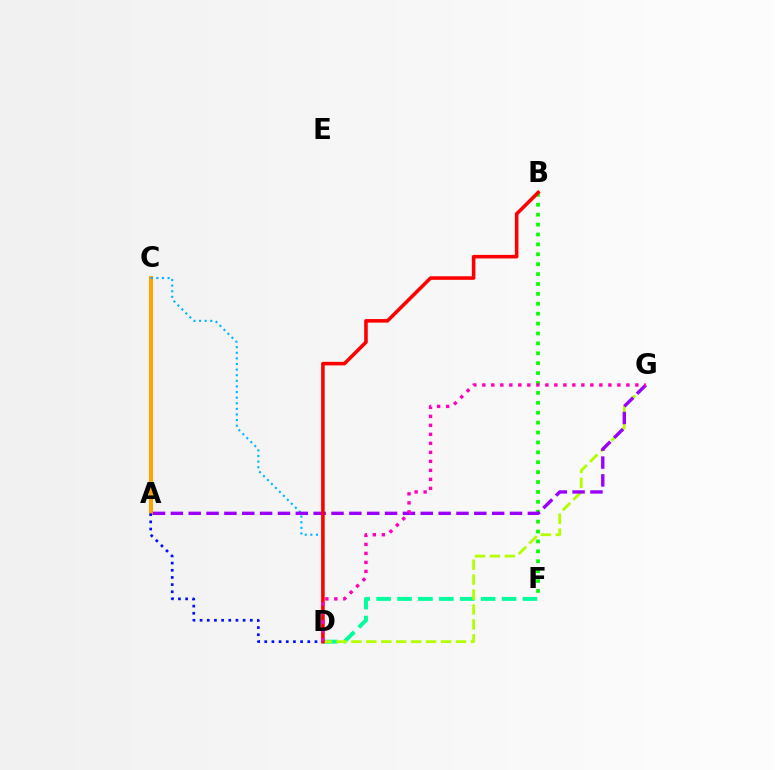{('A', 'C'): [{'color': '#ffa500', 'line_style': 'solid', 'thickness': 2.89}], ('D', 'F'): [{'color': '#00ff9d', 'line_style': 'dashed', 'thickness': 2.84}], ('C', 'D'): [{'color': '#00b5ff', 'line_style': 'dotted', 'thickness': 1.52}], ('A', 'D'): [{'color': '#0010ff', 'line_style': 'dotted', 'thickness': 1.95}], ('B', 'F'): [{'color': '#08ff00', 'line_style': 'dotted', 'thickness': 2.69}], ('D', 'G'): [{'color': '#b3ff00', 'line_style': 'dashed', 'thickness': 2.03}, {'color': '#ff00bd', 'line_style': 'dotted', 'thickness': 2.45}], ('A', 'G'): [{'color': '#9b00ff', 'line_style': 'dashed', 'thickness': 2.42}], ('B', 'D'): [{'color': '#ff0000', 'line_style': 'solid', 'thickness': 2.57}]}